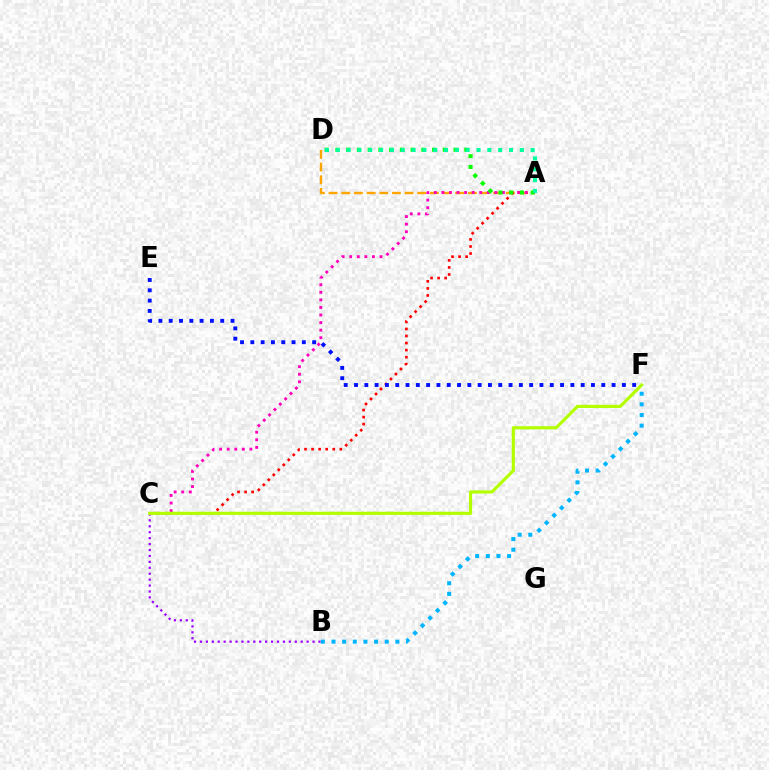{('A', 'D'): [{'color': '#ffa500', 'line_style': 'dashed', 'thickness': 1.72}, {'color': '#08ff00', 'line_style': 'dotted', 'thickness': 2.92}, {'color': '#00ff9d', 'line_style': 'dotted', 'thickness': 2.94}], ('B', 'C'): [{'color': '#9b00ff', 'line_style': 'dotted', 'thickness': 1.61}], ('A', 'C'): [{'color': '#ff0000', 'line_style': 'dotted', 'thickness': 1.92}, {'color': '#ff00bd', 'line_style': 'dotted', 'thickness': 2.06}], ('C', 'F'): [{'color': '#b3ff00', 'line_style': 'solid', 'thickness': 2.28}], ('E', 'F'): [{'color': '#0010ff', 'line_style': 'dotted', 'thickness': 2.8}], ('B', 'F'): [{'color': '#00b5ff', 'line_style': 'dotted', 'thickness': 2.89}]}